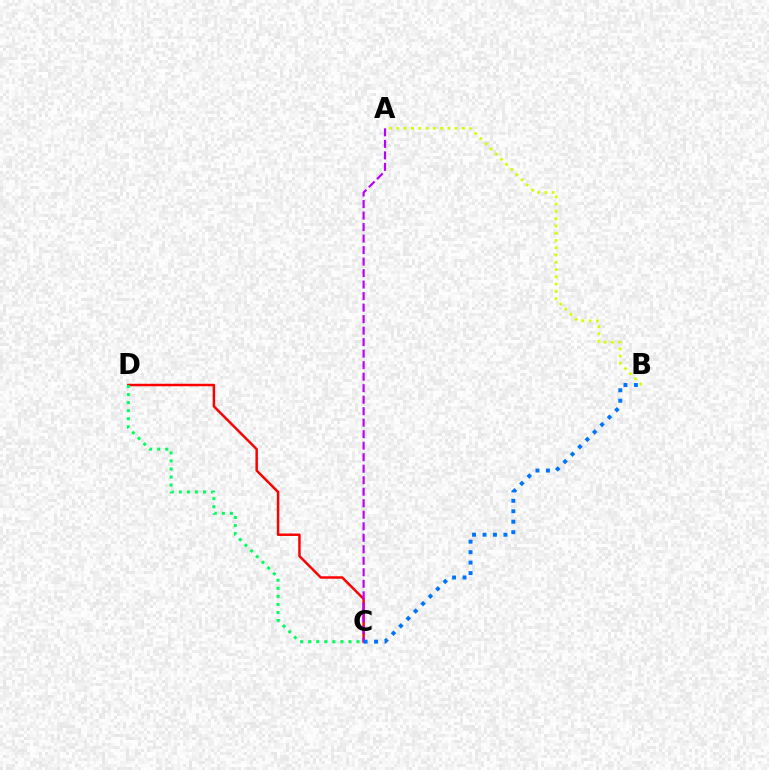{('A', 'B'): [{'color': '#d1ff00', 'line_style': 'dotted', 'thickness': 1.98}], ('C', 'D'): [{'color': '#ff0000', 'line_style': 'solid', 'thickness': 1.78}, {'color': '#00ff5c', 'line_style': 'dotted', 'thickness': 2.19}], ('A', 'C'): [{'color': '#b900ff', 'line_style': 'dashed', 'thickness': 1.56}], ('B', 'C'): [{'color': '#0074ff', 'line_style': 'dotted', 'thickness': 2.84}]}